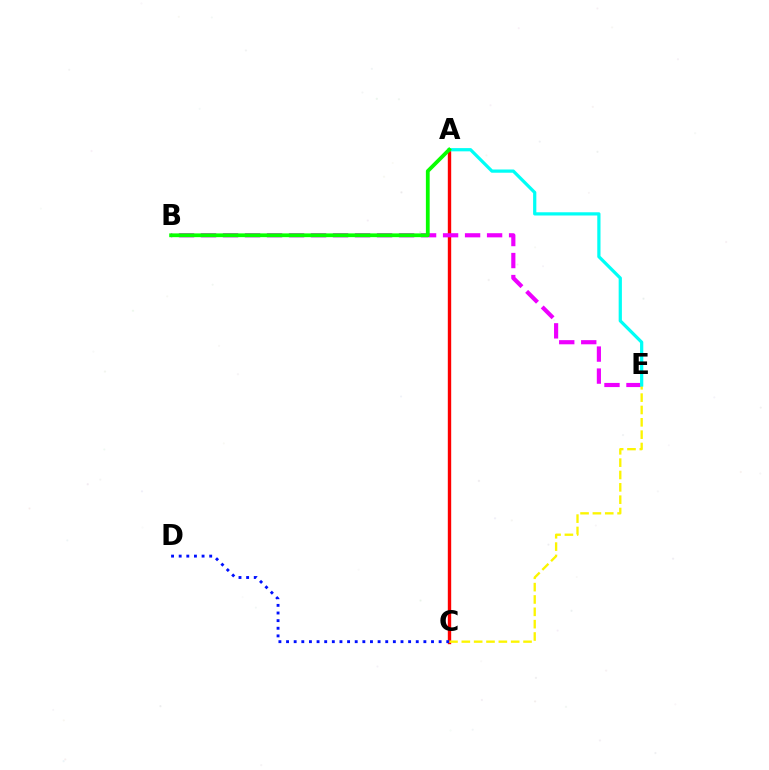{('A', 'C'): [{'color': '#ff0000', 'line_style': 'solid', 'thickness': 2.44}], ('B', 'E'): [{'color': '#ee00ff', 'line_style': 'dashed', 'thickness': 2.99}], ('C', 'E'): [{'color': '#fcf500', 'line_style': 'dashed', 'thickness': 1.68}], ('A', 'E'): [{'color': '#00fff6', 'line_style': 'solid', 'thickness': 2.33}], ('C', 'D'): [{'color': '#0010ff', 'line_style': 'dotted', 'thickness': 2.07}], ('A', 'B'): [{'color': '#08ff00', 'line_style': 'solid', 'thickness': 2.72}]}